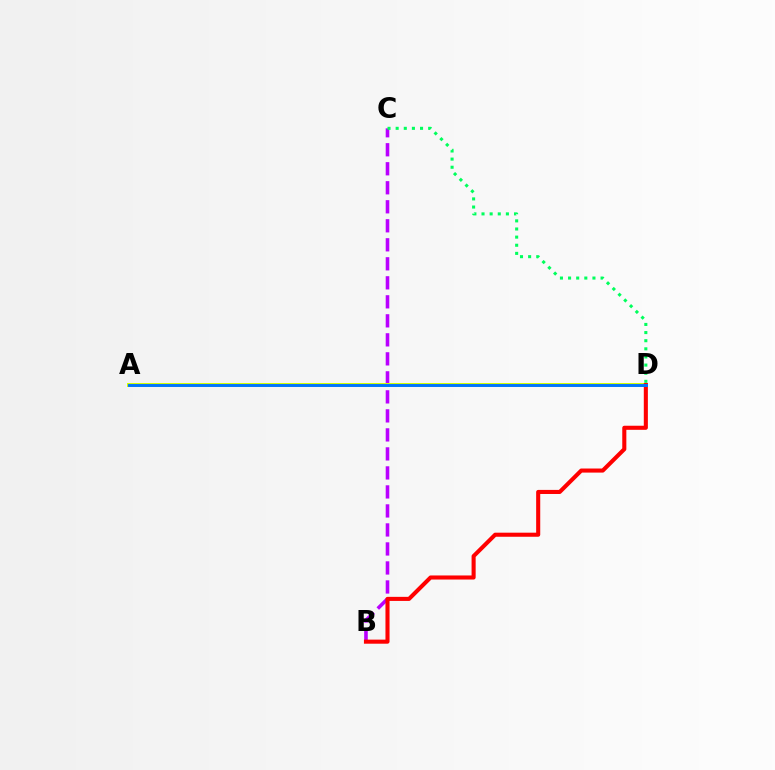{('B', 'C'): [{'color': '#b900ff', 'line_style': 'dashed', 'thickness': 2.58}], ('A', 'D'): [{'color': '#d1ff00', 'line_style': 'solid', 'thickness': 2.86}, {'color': '#0074ff', 'line_style': 'solid', 'thickness': 2.1}], ('B', 'D'): [{'color': '#ff0000', 'line_style': 'solid', 'thickness': 2.94}], ('C', 'D'): [{'color': '#00ff5c', 'line_style': 'dotted', 'thickness': 2.21}]}